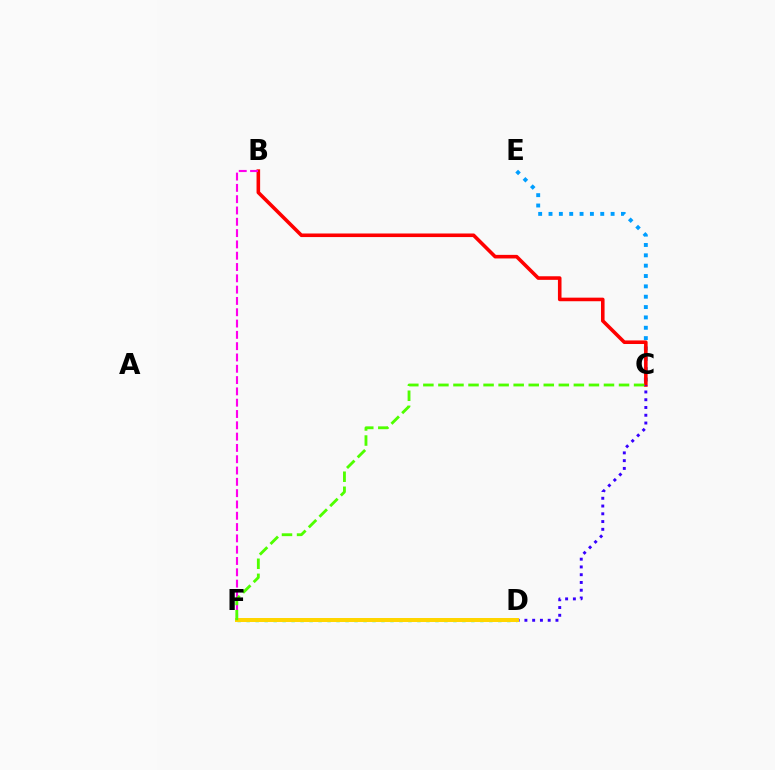{('C', 'E'): [{'color': '#009eff', 'line_style': 'dotted', 'thickness': 2.81}], ('B', 'C'): [{'color': '#ff0000', 'line_style': 'solid', 'thickness': 2.58}], ('B', 'F'): [{'color': '#ff00ed', 'line_style': 'dashed', 'thickness': 1.54}], ('C', 'D'): [{'color': '#3700ff', 'line_style': 'dotted', 'thickness': 2.11}], ('D', 'F'): [{'color': '#00ff86', 'line_style': 'dotted', 'thickness': 2.44}, {'color': '#ffd500', 'line_style': 'solid', 'thickness': 2.87}], ('C', 'F'): [{'color': '#4fff00', 'line_style': 'dashed', 'thickness': 2.04}]}